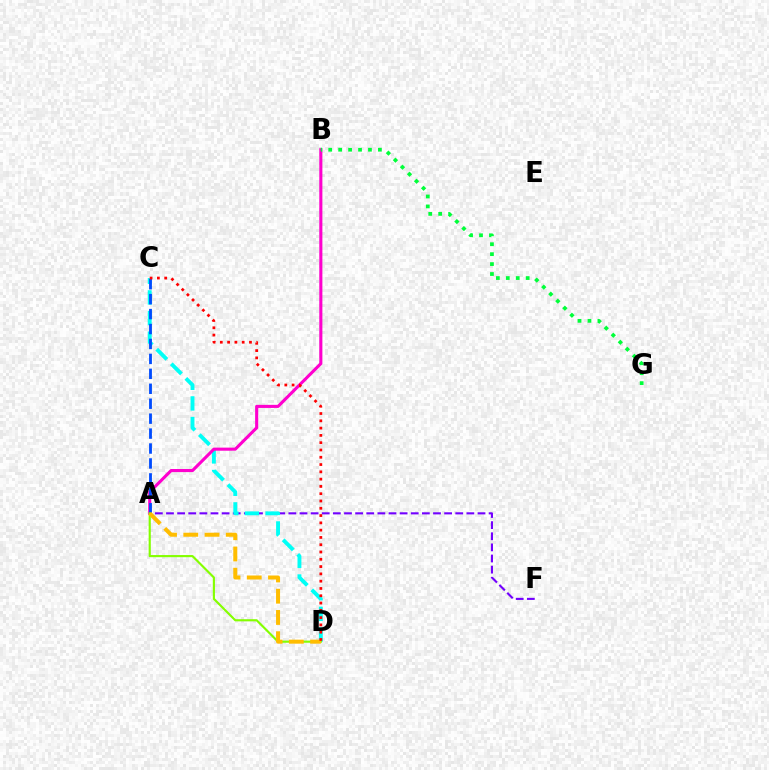{('A', 'F'): [{'color': '#7200ff', 'line_style': 'dashed', 'thickness': 1.51}], ('C', 'D'): [{'color': '#00fff6', 'line_style': 'dashed', 'thickness': 2.8}, {'color': '#ff0000', 'line_style': 'dotted', 'thickness': 1.98}], ('A', 'B'): [{'color': '#ff00cf', 'line_style': 'solid', 'thickness': 2.23}], ('A', 'C'): [{'color': '#004bff', 'line_style': 'dashed', 'thickness': 2.03}], ('A', 'D'): [{'color': '#84ff00', 'line_style': 'solid', 'thickness': 1.55}, {'color': '#ffbd00', 'line_style': 'dashed', 'thickness': 2.89}], ('B', 'G'): [{'color': '#00ff39', 'line_style': 'dotted', 'thickness': 2.7}]}